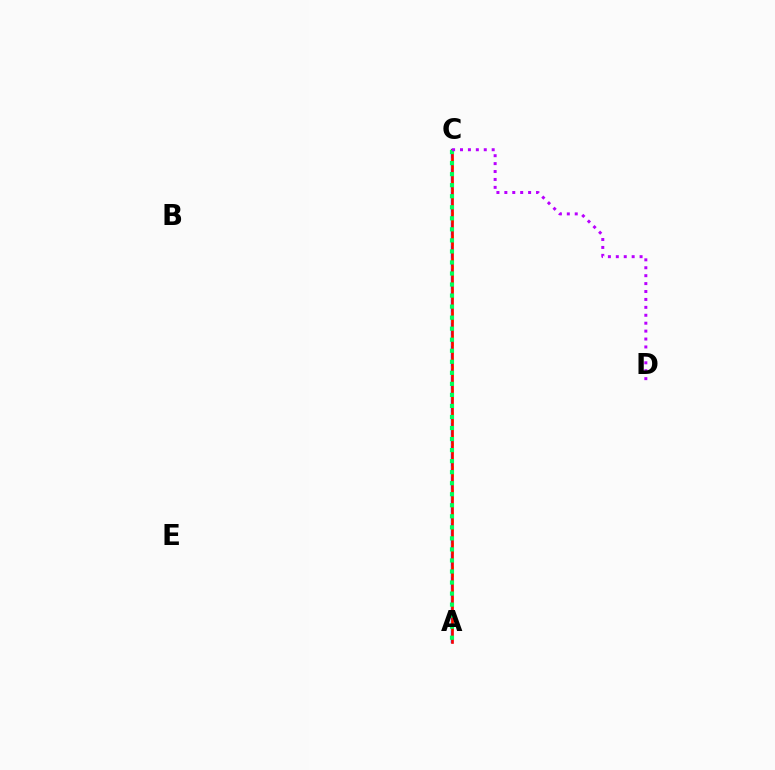{('A', 'C'): [{'color': '#0074ff', 'line_style': 'solid', 'thickness': 1.75}, {'color': '#d1ff00', 'line_style': 'dotted', 'thickness': 2.09}, {'color': '#ff0000', 'line_style': 'solid', 'thickness': 1.91}, {'color': '#00ff5c', 'line_style': 'dotted', 'thickness': 3.0}], ('C', 'D'): [{'color': '#b900ff', 'line_style': 'dotted', 'thickness': 2.15}]}